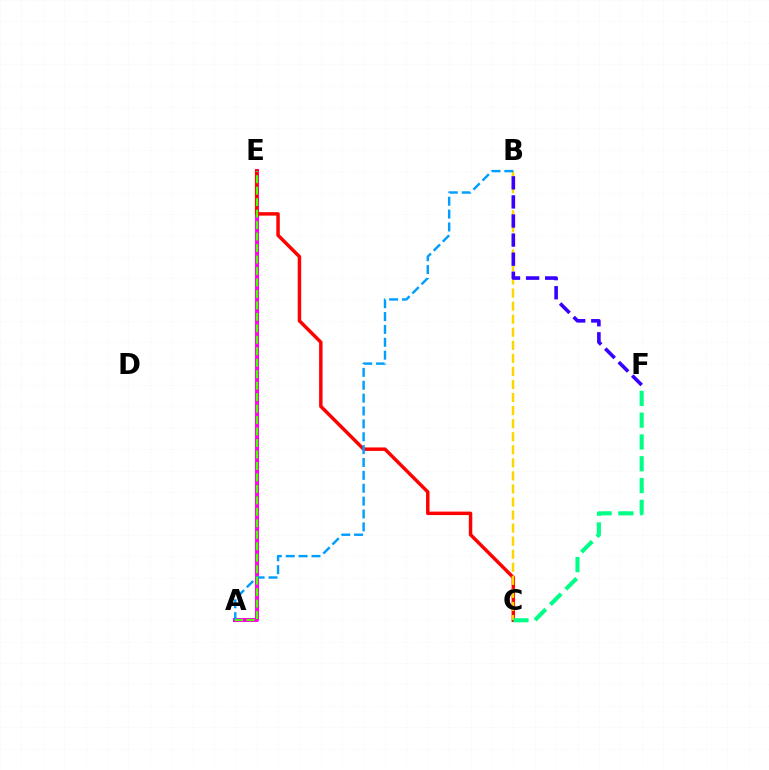{('A', 'E'): [{'color': '#ff00ed', 'line_style': 'solid', 'thickness': 2.91}, {'color': '#4fff00', 'line_style': 'dashed', 'thickness': 1.56}], ('C', 'E'): [{'color': '#ff0000', 'line_style': 'solid', 'thickness': 2.49}], ('B', 'C'): [{'color': '#ffd500', 'line_style': 'dashed', 'thickness': 1.77}], ('A', 'B'): [{'color': '#009eff', 'line_style': 'dashed', 'thickness': 1.75}], ('B', 'F'): [{'color': '#3700ff', 'line_style': 'dashed', 'thickness': 2.59}], ('C', 'F'): [{'color': '#00ff86', 'line_style': 'dashed', 'thickness': 2.96}]}